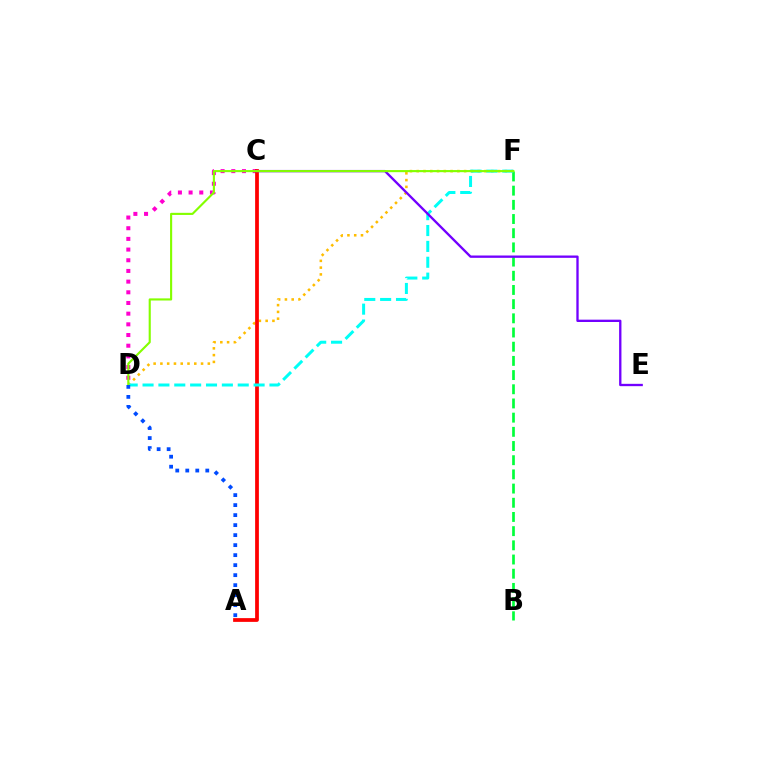{('B', 'F'): [{'color': '#00ff39', 'line_style': 'dashed', 'thickness': 1.93}], ('D', 'F'): [{'color': '#ffbd00', 'line_style': 'dotted', 'thickness': 1.84}, {'color': '#00fff6', 'line_style': 'dashed', 'thickness': 2.16}, {'color': '#84ff00', 'line_style': 'solid', 'thickness': 1.53}], ('C', 'D'): [{'color': '#ff00cf', 'line_style': 'dotted', 'thickness': 2.9}], ('A', 'C'): [{'color': '#ff0000', 'line_style': 'solid', 'thickness': 2.7}], ('C', 'E'): [{'color': '#7200ff', 'line_style': 'solid', 'thickness': 1.68}], ('A', 'D'): [{'color': '#004bff', 'line_style': 'dotted', 'thickness': 2.72}]}